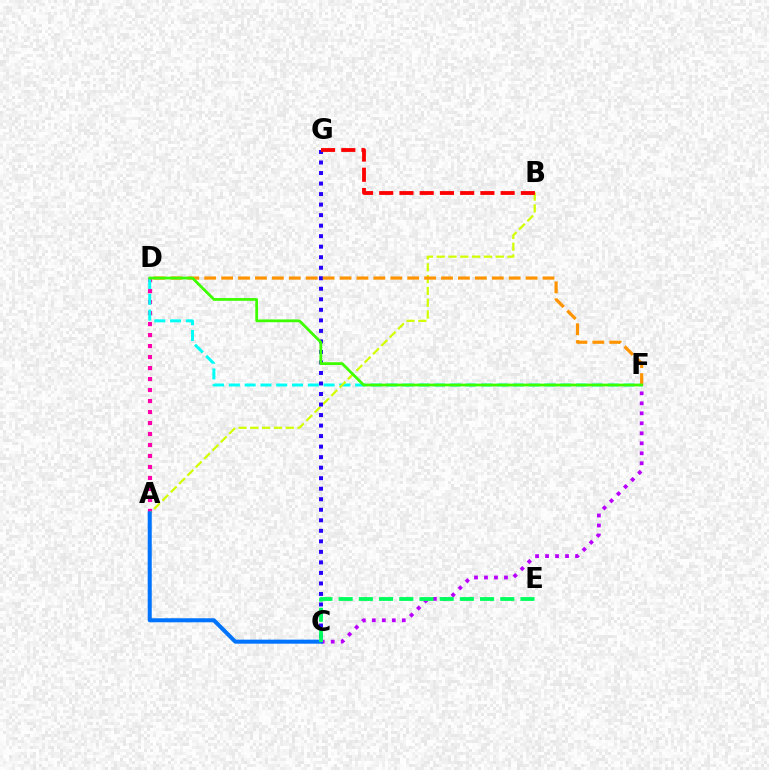{('A', 'D'): [{'color': '#ff00ac', 'line_style': 'dotted', 'thickness': 2.99}], ('C', 'F'): [{'color': '#b900ff', 'line_style': 'dotted', 'thickness': 2.71}], ('D', 'F'): [{'color': '#00fff6', 'line_style': 'dashed', 'thickness': 2.14}, {'color': '#ff9400', 'line_style': 'dashed', 'thickness': 2.3}, {'color': '#3dff00', 'line_style': 'solid', 'thickness': 1.99}], ('A', 'B'): [{'color': '#d1ff00', 'line_style': 'dashed', 'thickness': 1.6}], ('A', 'C'): [{'color': '#0074ff', 'line_style': 'solid', 'thickness': 2.91}], ('C', 'G'): [{'color': '#2500ff', 'line_style': 'dotted', 'thickness': 2.86}], ('C', 'E'): [{'color': '#00ff5c', 'line_style': 'dashed', 'thickness': 2.74}], ('B', 'G'): [{'color': '#ff0000', 'line_style': 'dashed', 'thickness': 2.75}]}